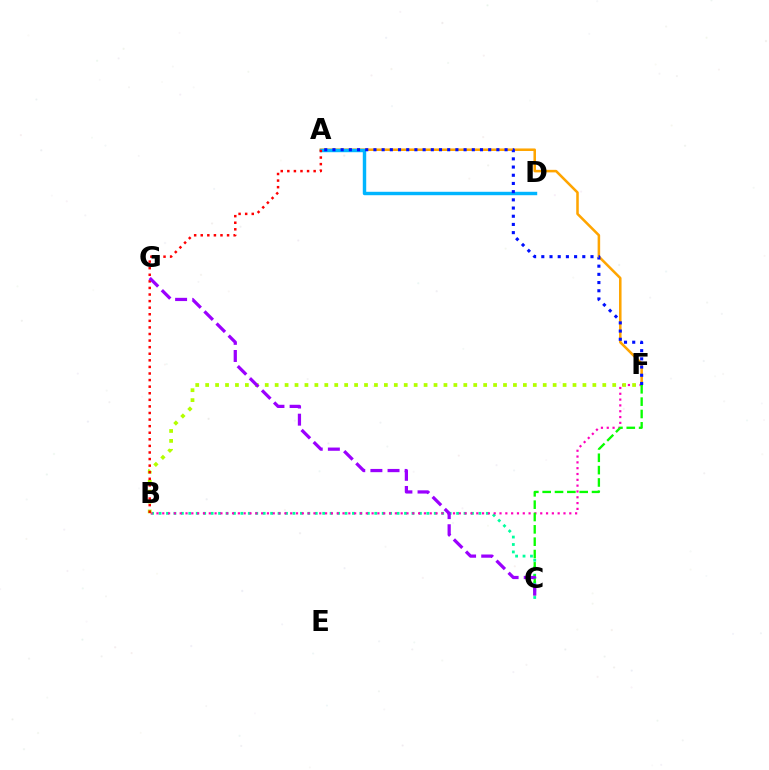{('B', 'C'): [{'color': '#00ff9d', 'line_style': 'dotted', 'thickness': 2.02}], ('B', 'F'): [{'color': '#ff00bd', 'line_style': 'dotted', 'thickness': 1.58}, {'color': '#b3ff00', 'line_style': 'dotted', 'thickness': 2.7}], ('A', 'F'): [{'color': '#ffa500', 'line_style': 'solid', 'thickness': 1.83}, {'color': '#0010ff', 'line_style': 'dotted', 'thickness': 2.23}], ('C', 'F'): [{'color': '#08ff00', 'line_style': 'dashed', 'thickness': 1.68}], ('A', 'D'): [{'color': '#00b5ff', 'line_style': 'solid', 'thickness': 2.47}], ('A', 'B'): [{'color': '#ff0000', 'line_style': 'dotted', 'thickness': 1.79}], ('C', 'G'): [{'color': '#9b00ff', 'line_style': 'dashed', 'thickness': 2.33}]}